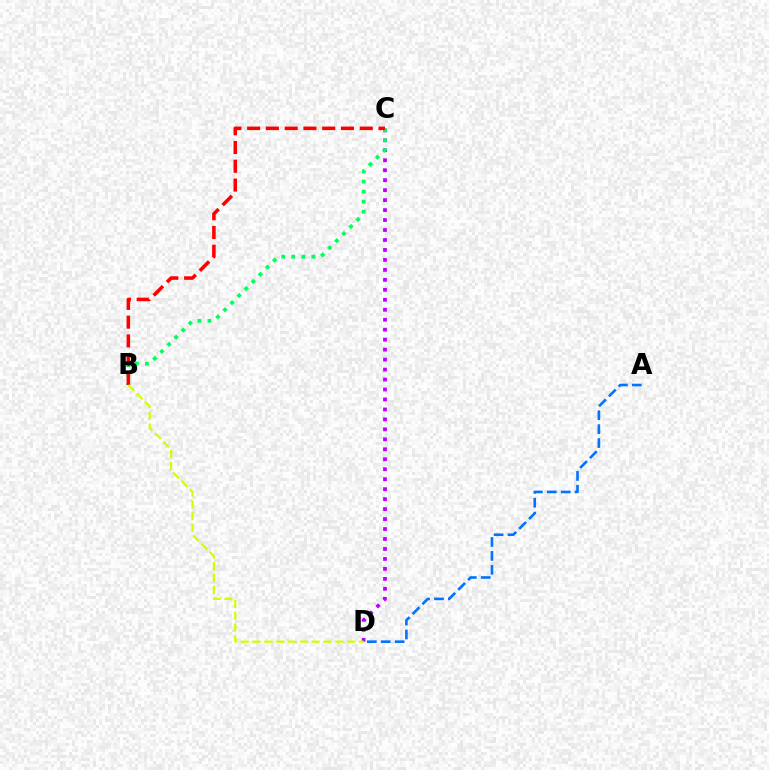{('C', 'D'): [{'color': '#b900ff', 'line_style': 'dotted', 'thickness': 2.71}], ('A', 'D'): [{'color': '#0074ff', 'line_style': 'dashed', 'thickness': 1.89}], ('B', 'C'): [{'color': '#00ff5c', 'line_style': 'dotted', 'thickness': 2.73}, {'color': '#ff0000', 'line_style': 'dashed', 'thickness': 2.55}], ('B', 'D'): [{'color': '#d1ff00', 'line_style': 'dashed', 'thickness': 1.6}]}